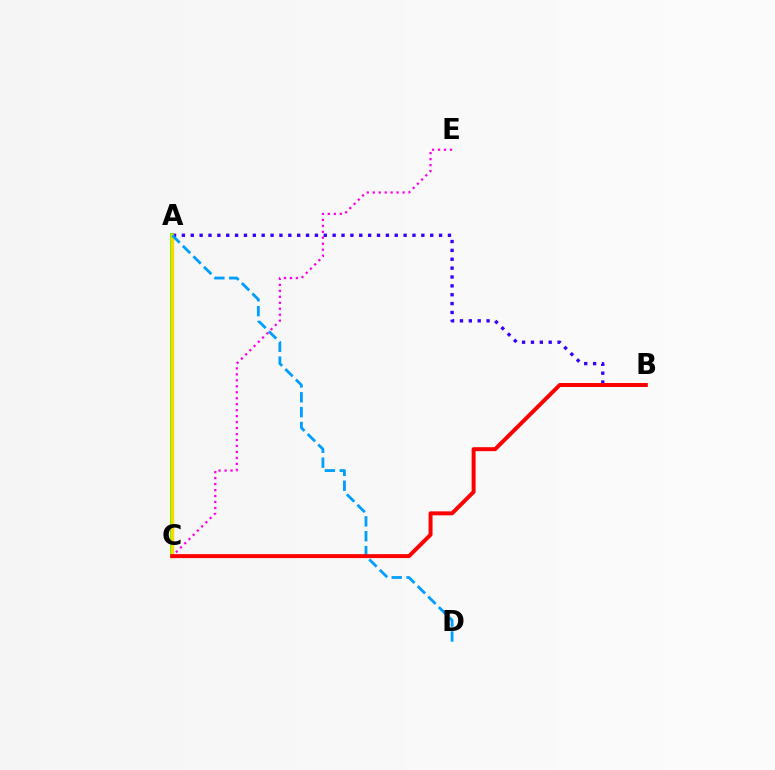{('A', 'C'): [{'color': '#4fff00', 'line_style': 'solid', 'thickness': 2.92}, {'color': '#00ff86', 'line_style': 'solid', 'thickness': 2.2}, {'color': '#ffd500', 'line_style': 'solid', 'thickness': 2.37}], ('A', 'B'): [{'color': '#3700ff', 'line_style': 'dotted', 'thickness': 2.41}], ('C', 'E'): [{'color': '#ff00ed', 'line_style': 'dotted', 'thickness': 1.62}], ('A', 'D'): [{'color': '#009eff', 'line_style': 'dashed', 'thickness': 2.02}], ('B', 'C'): [{'color': '#ff0000', 'line_style': 'solid', 'thickness': 2.85}]}